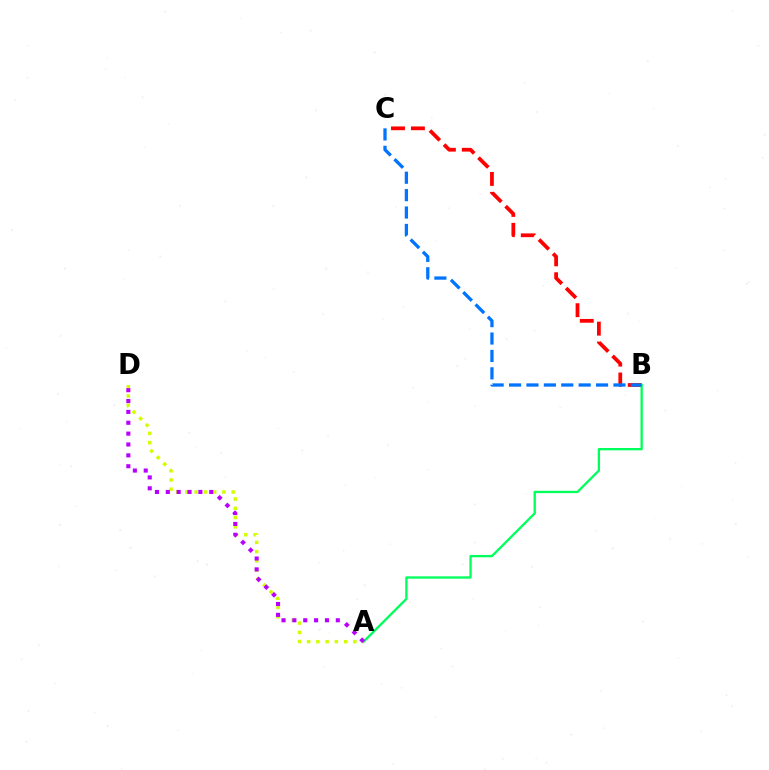{('B', 'C'): [{'color': '#ff0000', 'line_style': 'dashed', 'thickness': 2.71}, {'color': '#0074ff', 'line_style': 'dashed', 'thickness': 2.36}], ('A', 'D'): [{'color': '#d1ff00', 'line_style': 'dotted', 'thickness': 2.51}, {'color': '#b900ff', 'line_style': 'dotted', 'thickness': 2.95}], ('A', 'B'): [{'color': '#00ff5c', 'line_style': 'solid', 'thickness': 1.67}]}